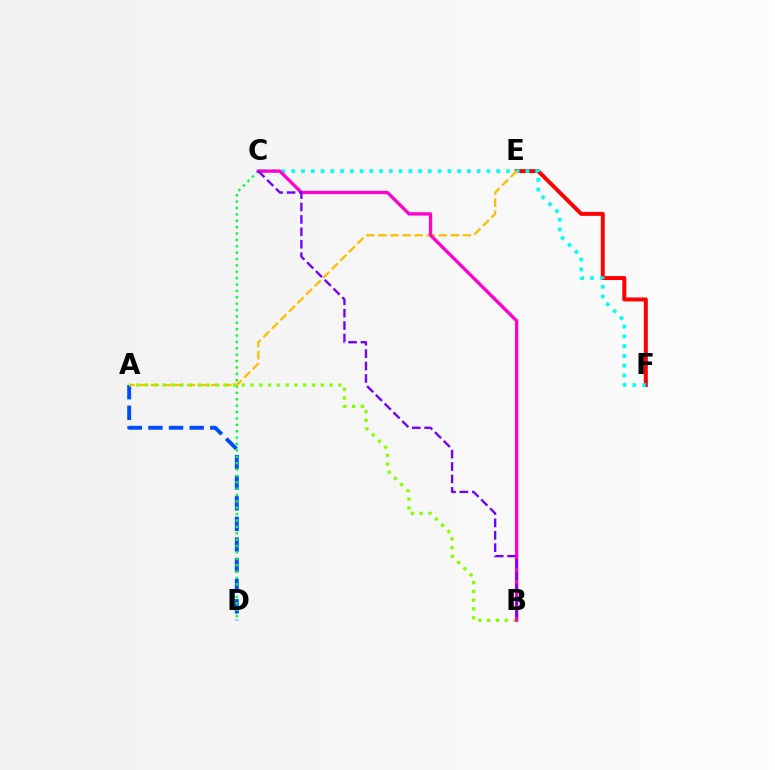{('E', 'F'): [{'color': '#ff0000', 'line_style': 'solid', 'thickness': 2.86}], ('C', 'F'): [{'color': '#00fff6', 'line_style': 'dotted', 'thickness': 2.65}], ('A', 'D'): [{'color': '#004bff', 'line_style': 'dashed', 'thickness': 2.8}], ('C', 'D'): [{'color': '#00ff39', 'line_style': 'dotted', 'thickness': 1.73}], ('A', 'E'): [{'color': '#ffbd00', 'line_style': 'dashed', 'thickness': 1.64}], ('A', 'B'): [{'color': '#84ff00', 'line_style': 'dotted', 'thickness': 2.39}], ('B', 'C'): [{'color': '#ff00cf', 'line_style': 'solid', 'thickness': 2.37}, {'color': '#7200ff', 'line_style': 'dashed', 'thickness': 1.69}]}